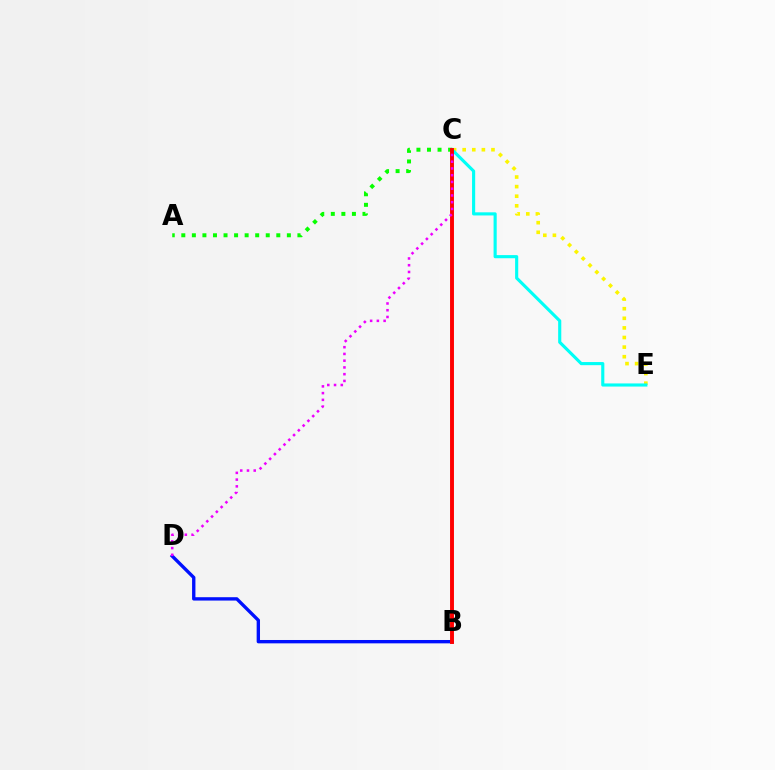{('B', 'D'): [{'color': '#0010ff', 'line_style': 'solid', 'thickness': 2.41}], ('C', 'E'): [{'color': '#fcf500', 'line_style': 'dotted', 'thickness': 2.61}, {'color': '#00fff6', 'line_style': 'solid', 'thickness': 2.25}], ('A', 'C'): [{'color': '#08ff00', 'line_style': 'dotted', 'thickness': 2.87}], ('B', 'C'): [{'color': '#ff0000', 'line_style': 'solid', 'thickness': 2.82}], ('C', 'D'): [{'color': '#ee00ff', 'line_style': 'dotted', 'thickness': 1.83}]}